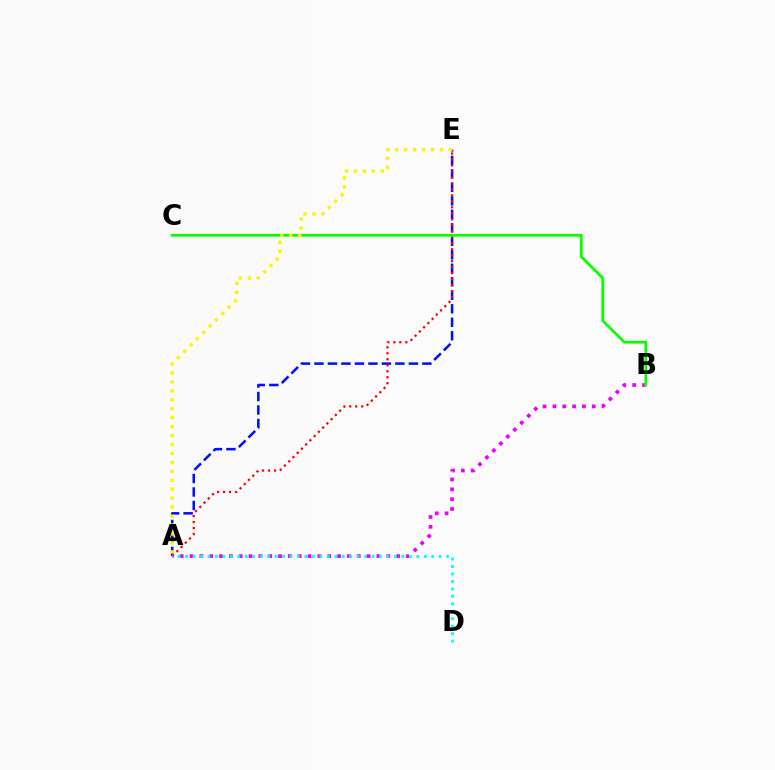{('A', 'E'): [{'color': '#0010ff', 'line_style': 'dashed', 'thickness': 1.83}, {'color': '#ff0000', 'line_style': 'dotted', 'thickness': 1.63}, {'color': '#fcf500', 'line_style': 'dotted', 'thickness': 2.43}], ('A', 'B'): [{'color': '#ee00ff', 'line_style': 'dotted', 'thickness': 2.67}], ('A', 'D'): [{'color': '#00fff6', 'line_style': 'dotted', 'thickness': 2.03}], ('B', 'C'): [{'color': '#08ff00', 'line_style': 'solid', 'thickness': 2.0}]}